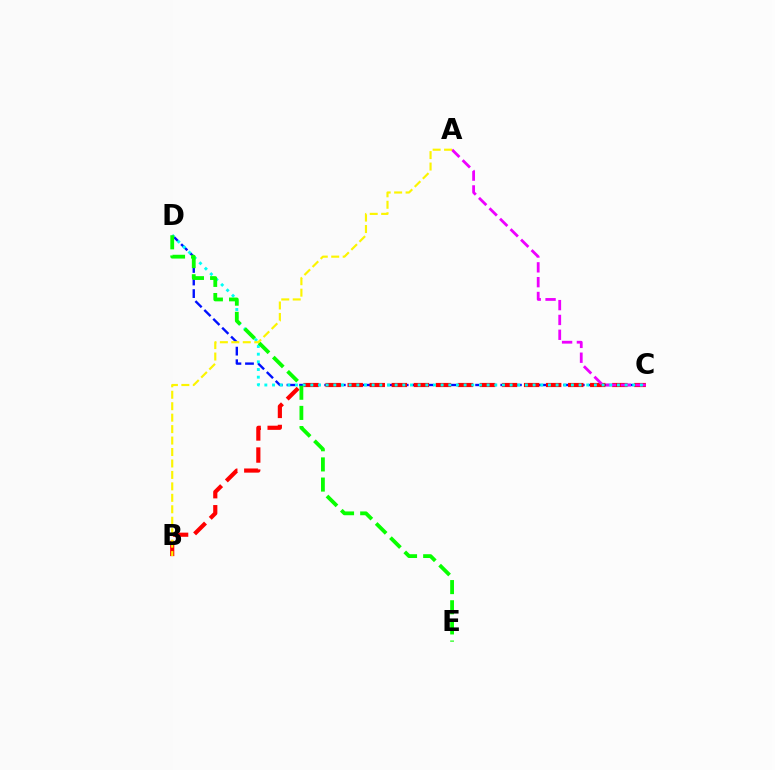{('C', 'D'): [{'color': '#0010ff', 'line_style': 'dashed', 'thickness': 1.71}, {'color': '#00fff6', 'line_style': 'dotted', 'thickness': 2.08}], ('B', 'C'): [{'color': '#ff0000', 'line_style': 'dashed', 'thickness': 3.0}], ('A', 'C'): [{'color': '#ee00ff', 'line_style': 'dashed', 'thickness': 2.01}], ('D', 'E'): [{'color': '#08ff00', 'line_style': 'dashed', 'thickness': 2.74}], ('A', 'B'): [{'color': '#fcf500', 'line_style': 'dashed', 'thickness': 1.56}]}